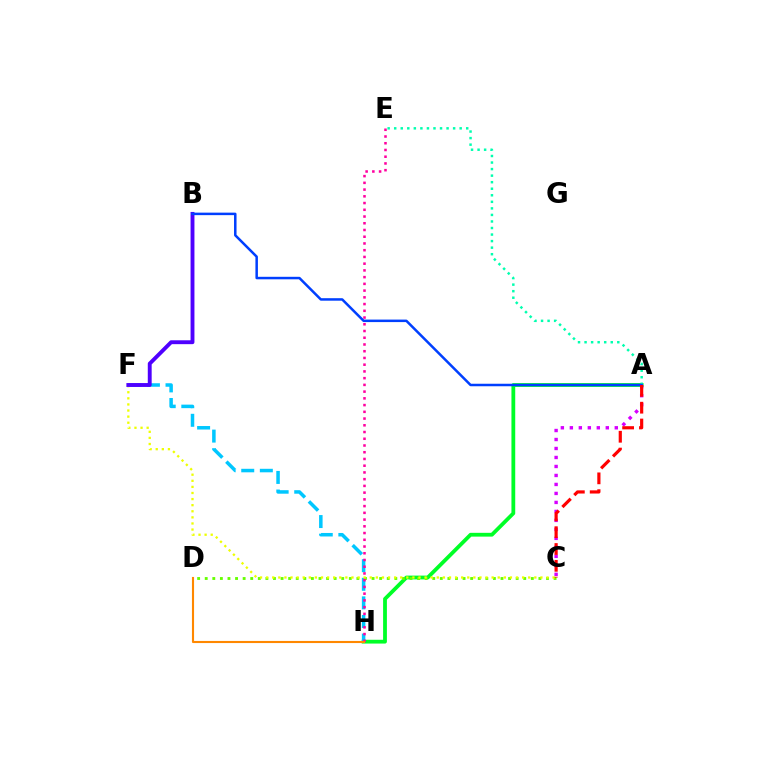{('A', 'H'): [{'color': '#00ff27', 'line_style': 'solid', 'thickness': 2.73}], ('F', 'H'): [{'color': '#00c7ff', 'line_style': 'dashed', 'thickness': 2.53}], ('C', 'D'): [{'color': '#66ff00', 'line_style': 'dotted', 'thickness': 2.06}], ('C', 'F'): [{'color': '#eeff00', 'line_style': 'dotted', 'thickness': 1.66}], ('E', 'H'): [{'color': '#ff00a0', 'line_style': 'dotted', 'thickness': 1.83}], ('B', 'F'): [{'color': '#4f00ff', 'line_style': 'solid', 'thickness': 2.8}], ('A', 'E'): [{'color': '#00ffaf', 'line_style': 'dotted', 'thickness': 1.78}], ('D', 'H'): [{'color': '#ff8800', 'line_style': 'solid', 'thickness': 1.52}], ('A', 'B'): [{'color': '#003fff', 'line_style': 'solid', 'thickness': 1.8}], ('A', 'C'): [{'color': '#d600ff', 'line_style': 'dotted', 'thickness': 2.44}, {'color': '#ff0000', 'line_style': 'dashed', 'thickness': 2.28}]}